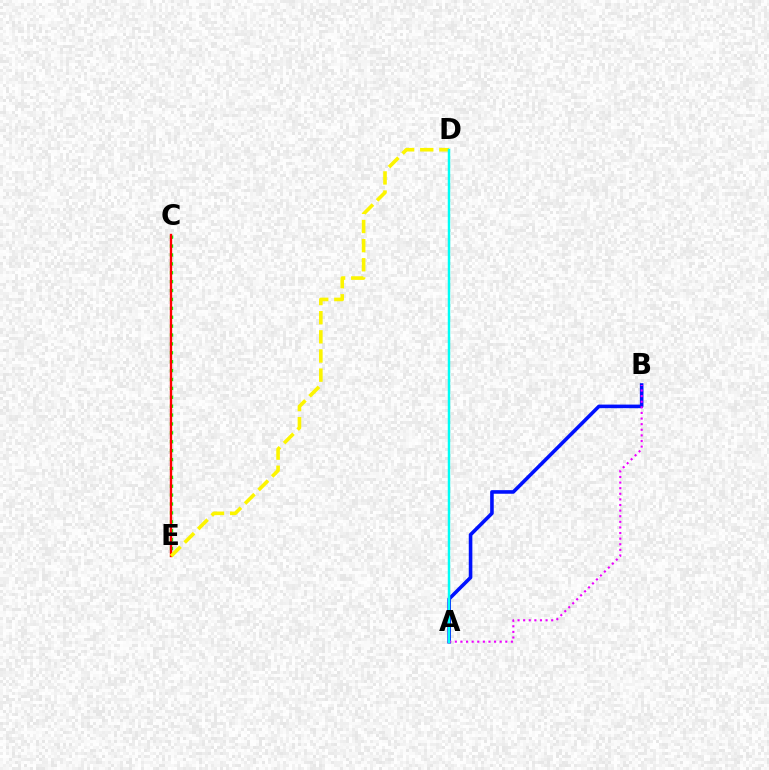{('C', 'E'): [{'color': '#08ff00', 'line_style': 'dotted', 'thickness': 2.42}, {'color': '#ff0000', 'line_style': 'solid', 'thickness': 1.7}], ('A', 'B'): [{'color': '#0010ff', 'line_style': 'solid', 'thickness': 2.58}, {'color': '#ee00ff', 'line_style': 'dotted', 'thickness': 1.52}], ('D', 'E'): [{'color': '#fcf500', 'line_style': 'dashed', 'thickness': 2.6}], ('A', 'D'): [{'color': '#00fff6', 'line_style': 'solid', 'thickness': 1.77}]}